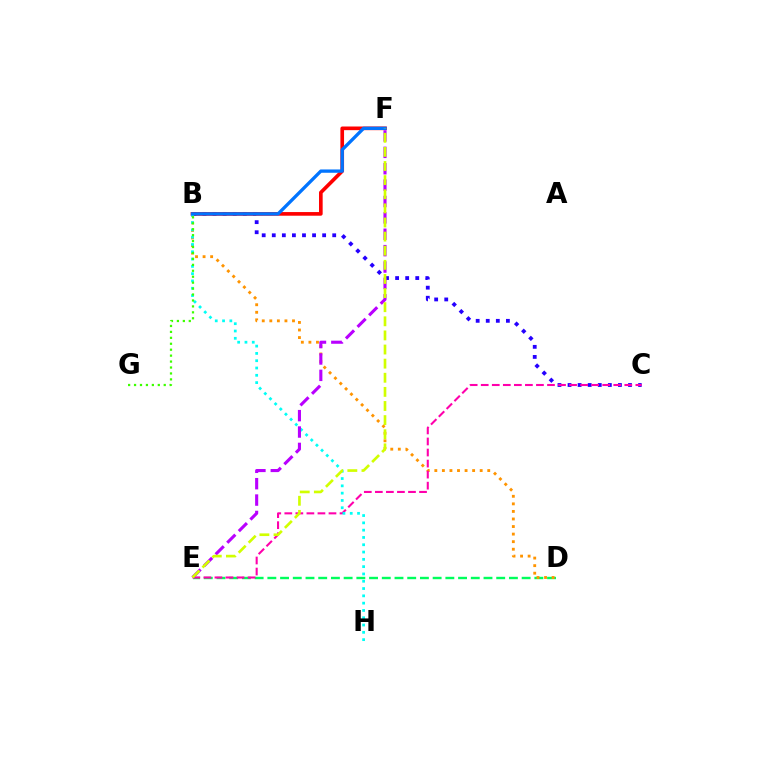{('D', 'E'): [{'color': '#00ff5c', 'line_style': 'dashed', 'thickness': 1.73}], ('B', 'C'): [{'color': '#2500ff', 'line_style': 'dotted', 'thickness': 2.74}], ('B', 'D'): [{'color': '#ff9400', 'line_style': 'dotted', 'thickness': 2.05}], ('B', 'F'): [{'color': '#ff0000', 'line_style': 'solid', 'thickness': 2.63}, {'color': '#0074ff', 'line_style': 'solid', 'thickness': 2.38}], ('C', 'E'): [{'color': '#ff00ac', 'line_style': 'dashed', 'thickness': 1.5}], ('B', 'H'): [{'color': '#00fff6', 'line_style': 'dotted', 'thickness': 1.98}], ('B', 'G'): [{'color': '#3dff00', 'line_style': 'dotted', 'thickness': 1.61}], ('E', 'F'): [{'color': '#b900ff', 'line_style': 'dashed', 'thickness': 2.23}, {'color': '#d1ff00', 'line_style': 'dashed', 'thickness': 1.92}]}